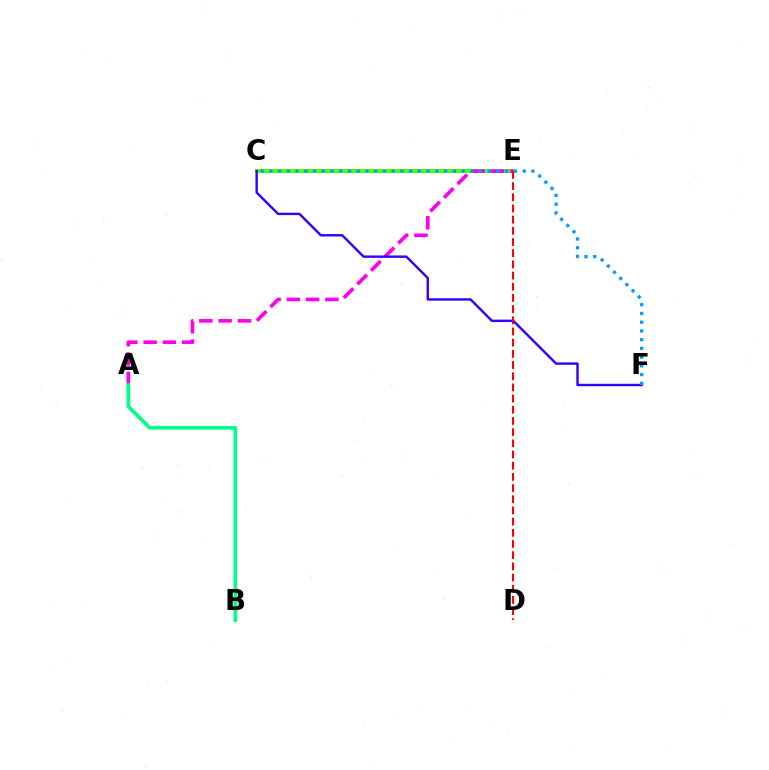{('C', 'E'): [{'color': '#ffd500', 'line_style': 'dotted', 'thickness': 2.86}, {'color': '#4fff00', 'line_style': 'solid', 'thickness': 2.94}], ('A', 'E'): [{'color': '#ff00ed', 'line_style': 'dashed', 'thickness': 2.62}], ('C', 'F'): [{'color': '#3700ff', 'line_style': 'solid', 'thickness': 1.75}, {'color': '#009eff', 'line_style': 'dotted', 'thickness': 2.37}], ('D', 'E'): [{'color': '#ff0000', 'line_style': 'dashed', 'thickness': 1.52}], ('A', 'B'): [{'color': '#00ff86', 'line_style': 'solid', 'thickness': 2.61}]}